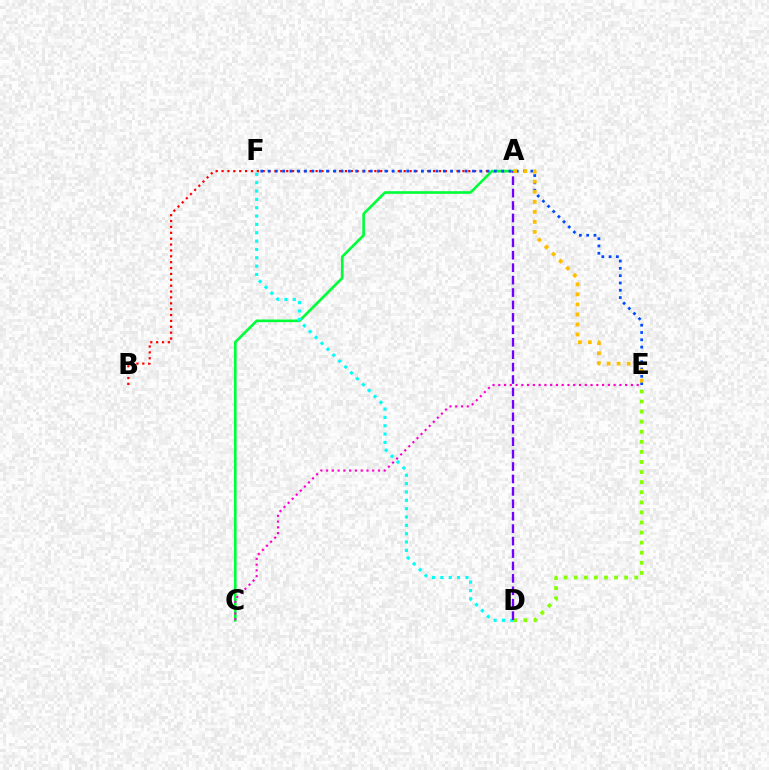{('D', 'E'): [{'color': '#84ff00', 'line_style': 'dotted', 'thickness': 2.74}], ('A', 'B'): [{'color': '#ff0000', 'line_style': 'dotted', 'thickness': 1.6}], ('A', 'C'): [{'color': '#00ff39', 'line_style': 'solid', 'thickness': 1.91}], ('D', 'F'): [{'color': '#00fff6', 'line_style': 'dotted', 'thickness': 2.27}], ('A', 'D'): [{'color': '#7200ff', 'line_style': 'dashed', 'thickness': 1.69}], ('E', 'F'): [{'color': '#004bff', 'line_style': 'dotted', 'thickness': 1.98}], ('C', 'E'): [{'color': '#ff00cf', 'line_style': 'dotted', 'thickness': 1.57}], ('A', 'E'): [{'color': '#ffbd00', 'line_style': 'dotted', 'thickness': 2.73}]}